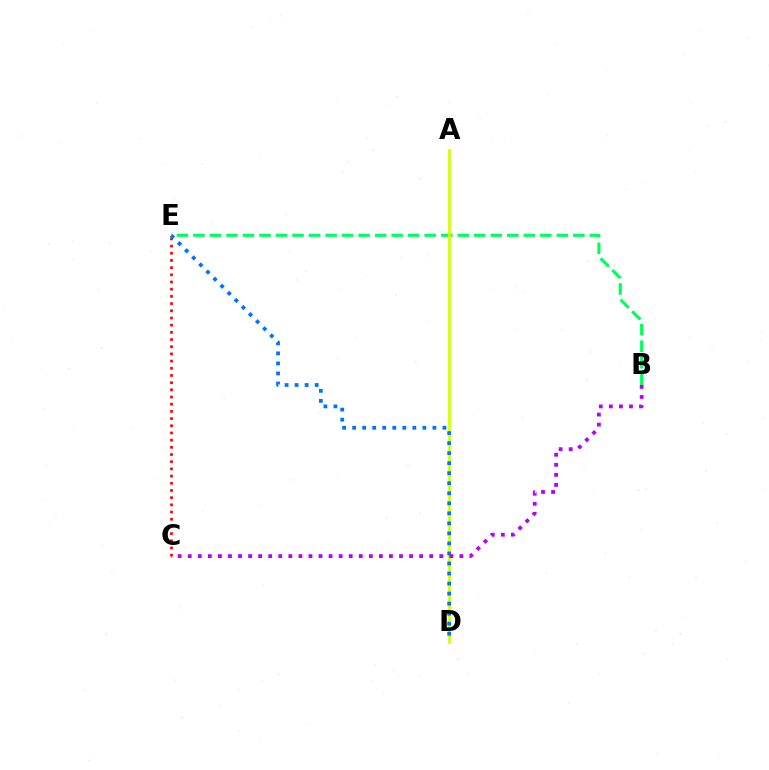{('C', 'E'): [{'color': '#ff0000', 'line_style': 'dotted', 'thickness': 1.95}], ('B', 'E'): [{'color': '#00ff5c', 'line_style': 'dashed', 'thickness': 2.24}], ('A', 'D'): [{'color': '#d1ff00', 'line_style': 'solid', 'thickness': 1.94}], ('D', 'E'): [{'color': '#0074ff', 'line_style': 'dotted', 'thickness': 2.73}], ('B', 'C'): [{'color': '#b900ff', 'line_style': 'dotted', 'thickness': 2.73}]}